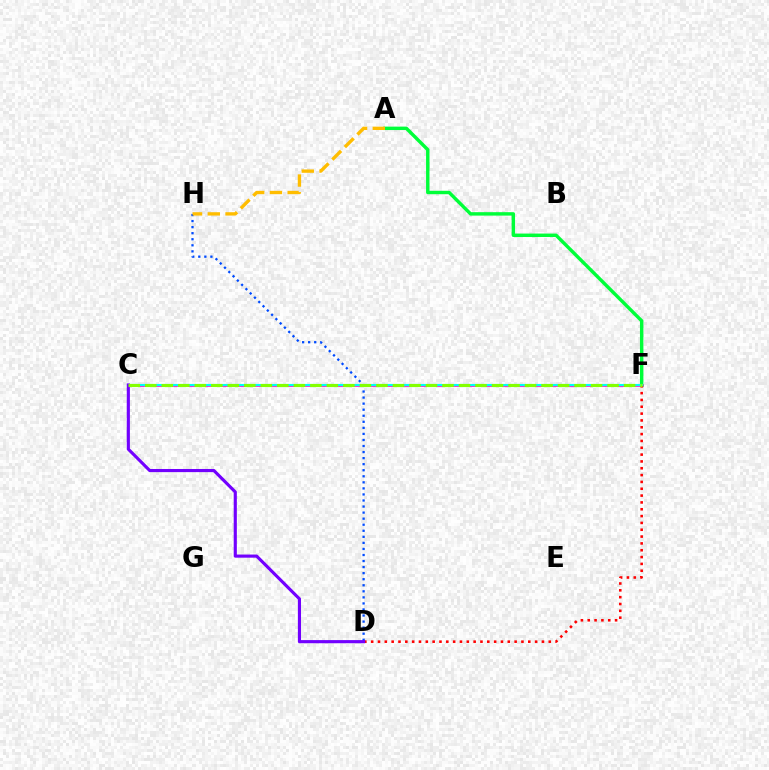{('C', 'F'): [{'color': '#ff00cf', 'line_style': 'solid', 'thickness': 1.86}, {'color': '#00fff6', 'line_style': 'solid', 'thickness': 1.53}, {'color': '#84ff00', 'line_style': 'dashed', 'thickness': 2.24}], ('D', 'H'): [{'color': '#004bff', 'line_style': 'dotted', 'thickness': 1.64}], ('A', 'F'): [{'color': '#00ff39', 'line_style': 'solid', 'thickness': 2.47}], ('D', 'F'): [{'color': '#ff0000', 'line_style': 'dotted', 'thickness': 1.86}], ('C', 'D'): [{'color': '#7200ff', 'line_style': 'solid', 'thickness': 2.26}], ('A', 'H'): [{'color': '#ffbd00', 'line_style': 'dashed', 'thickness': 2.41}]}